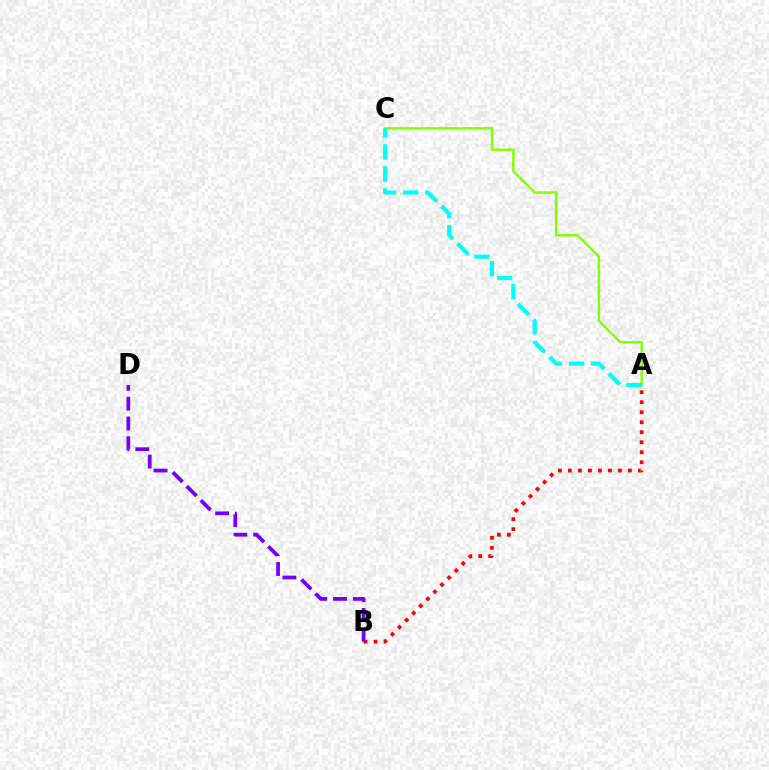{('A', 'C'): [{'color': '#84ff00', 'line_style': 'solid', 'thickness': 1.73}, {'color': '#00fff6', 'line_style': 'dashed', 'thickness': 3.0}], ('A', 'B'): [{'color': '#ff0000', 'line_style': 'dotted', 'thickness': 2.72}], ('B', 'D'): [{'color': '#7200ff', 'line_style': 'dashed', 'thickness': 2.69}]}